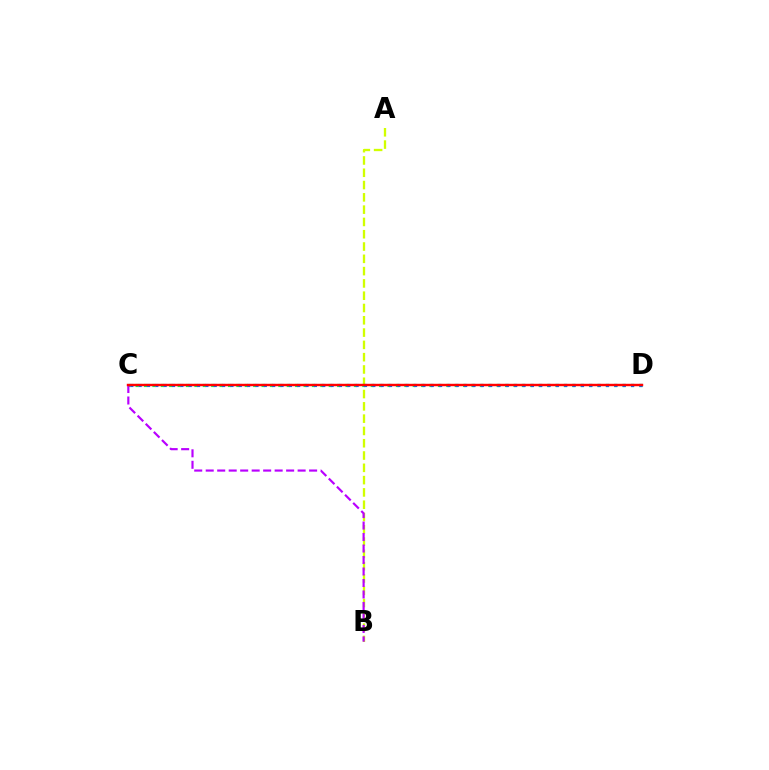{('A', 'B'): [{'color': '#d1ff00', 'line_style': 'dashed', 'thickness': 1.67}], ('C', 'D'): [{'color': '#00ff5c', 'line_style': 'dotted', 'thickness': 2.28}, {'color': '#0074ff', 'line_style': 'dotted', 'thickness': 2.27}, {'color': '#ff0000', 'line_style': 'solid', 'thickness': 1.75}], ('B', 'C'): [{'color': '#b900ff', 'line_style': 'dashed', 'thickness': 1.56}]}